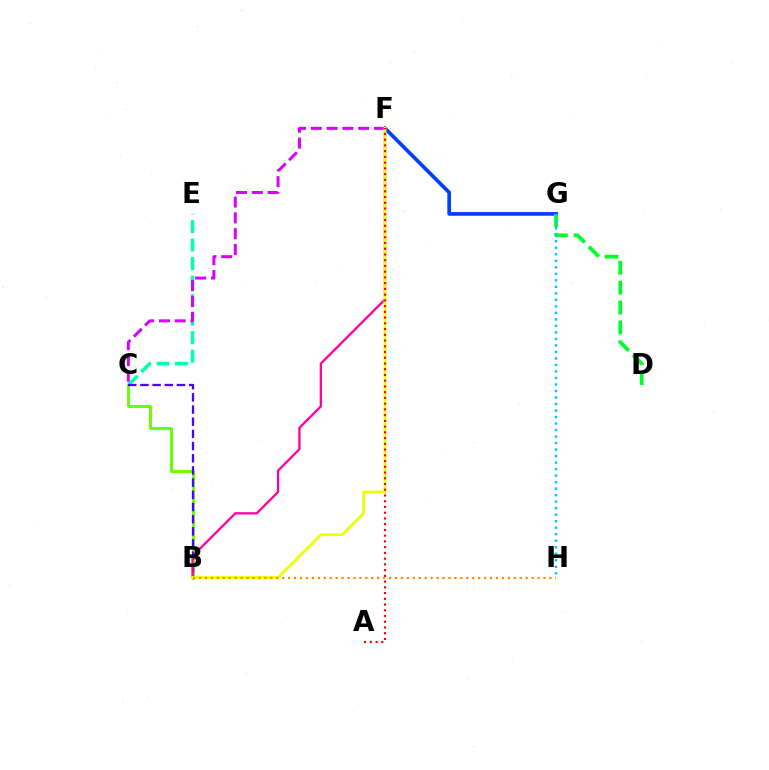{('B', 'C'): [{'color': '#66ff00', 'line_style': 'solid', 'thickness': 2.08}, {'color': '#4f00ff', 'line_style': 'dashed', 'thickness': 1.65}], ('C', 'E'): [{'color': '#00ffaf', 'line_style': 'dashed', 'thickness': 2.51}], ('F', 'G'): [{'color': '#003fff', 'line_style': 'solid', 'thickness': 2.66}], ('C', 'F'): [{'color': '#d600ff', 'line_style': 'dashed', 'thickness': 2.15}], ('B', 'F'): [{'color': '#ff00a0', 'line_style': 'solid', 'thickness': 1.65}, {'color': '#eeff00', 'line_style': 'solid', 'thickness': 1.98}], ('D', 'G'): [{'color': '#00ff27', 'line_style': 'dashed', 'thickness': 2.7}], ('B', 'H'): [{'color': '#ff8800', 'line_style': 'dotted', 'thickness': 1.61}], ('G', 'H'): [{'color': '#00c7ff', 'line_style': 'dotted', 'thickness': 1.77}], ('A', 'F'): [{'color': '#ff0000', 'line_style': 'dotted', 'thickness': 1.56}]}